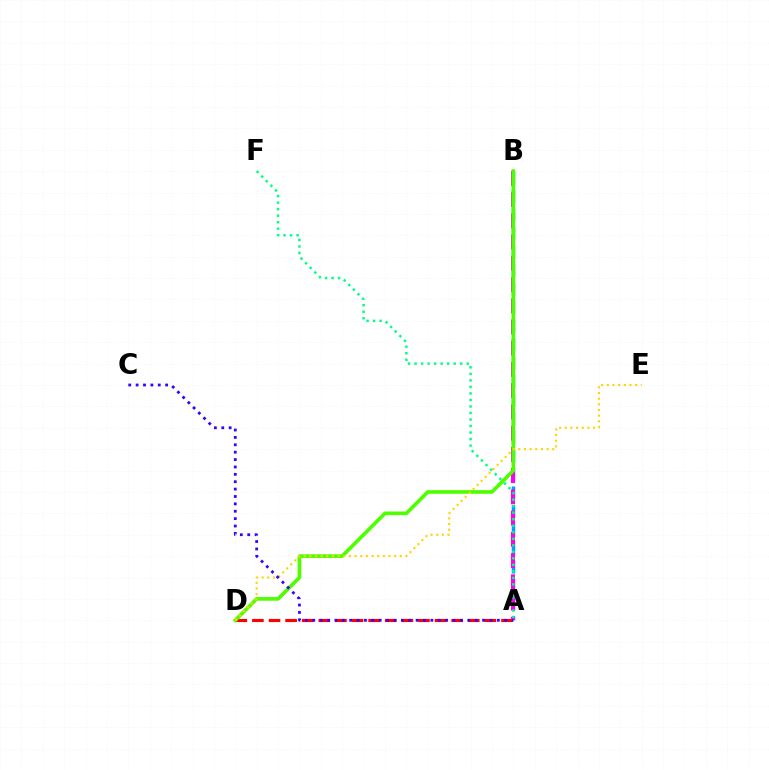{('A', 'D'): [{'color': '#ff0000', 'line_style': 'dashed', 'thickness': 2.26}], ('A', 'B'): [{'color': '#009eff', 'line_style': 'dashed', 'thickness': 2.52}, {'color': '#ff00ed', 'line_style': 'dashed', 'thickness': 2.88}], ('B', 'D'): [{'color': '#4fff00', 'line_style': 'solid', 'thickness': 2.63}], ('D', 'E'): [{'color': '#ffd500', 'line_style': 'dotted', 'thickness': 1.54}], ('A', 'F'): [{'color': '#00ff86', 'line_style': 'dotted', 'thickness': 1.77}], ('A', 'C'): [{'color': '#3700ff', 'line_style': 'dotted', 'thickness': 2.01}]}